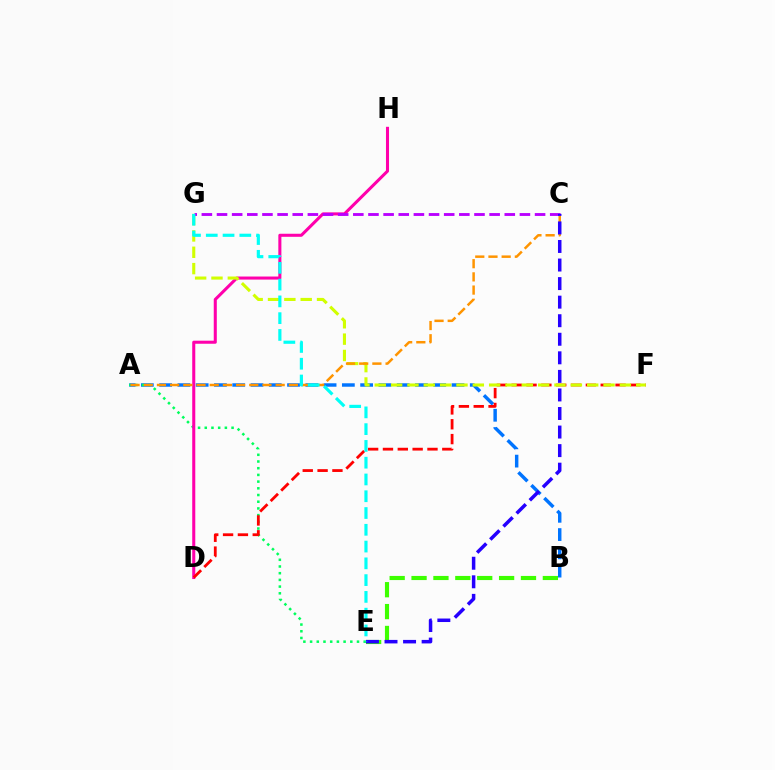{('A', 'B'): [{'color': '#0074ff', 'line_style': 'dashed', 'thickness': 2.48}], ('A', 'E'): [{'color': '#00ff5c', 'line_style': 'dotted', 'thickness': 1.82}], ('D', 'H'): [{'color': '#ff00ac', 'line_style': 'solid', 'thickness': 2.2}], ('D', 'F'): [{'color': '#ff0000', 'line_style': 'dashed', 'thickness': 2.02}], ('B', 'E'): [{'color': '#3dff00', 'line_style': 'dashed', 'thickness': 2.97}], ('F', 'G'): [{'color': '#d1ff00', 'line_style': 'dashed', 'thickness': 2.22}], ('A', 'C'): [{'color': '#ff9400', 'line_style': 'dashed', 'thickness': 1.79}], ('C', 'G'): [{'color': '#b900ff', 'line_style': 'dashed', 'thickness': 2.06}], ('C', 'E'): [{'color': '#2500ff', 'line_style': 'dashed', 'thickness': 2.52}], ('E', 'G'): [{'color': '#00fff6', 'line_style': 'dashed', 'thickness': 2.28}]}